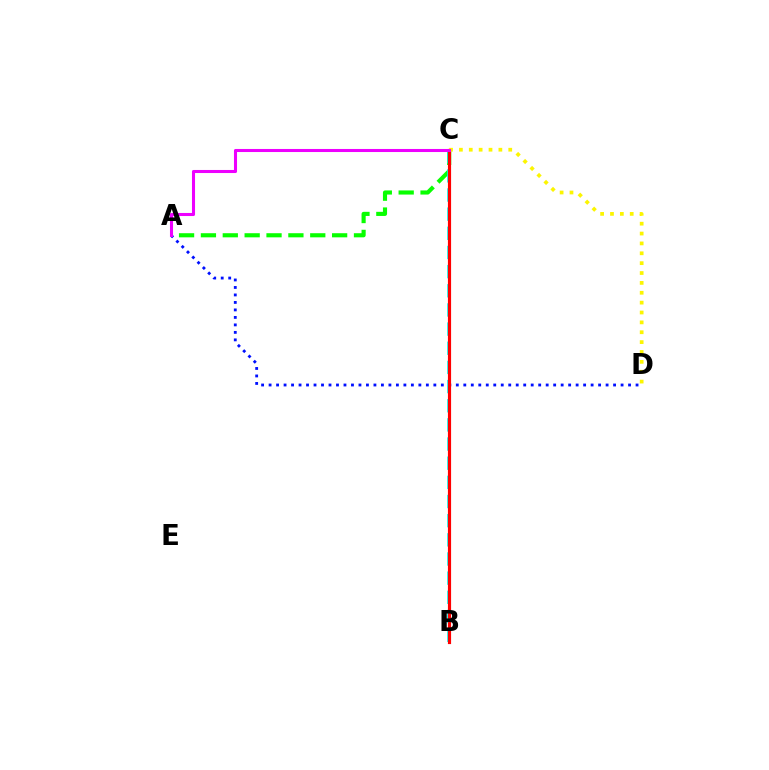{('A', 'C'): [{'color': '#08ff00', 'line_style': 'dashed', 'thickness': 2.97}, {'color': '#ee00ff', 'line_style': 'solid', 'thickness': 2.21}], ('A', 'D'): [{'color': '#0010ff', 'line_style': 'dotted', 'thickness': 2.03}], ('B', 'C'): [{'color': '#00fff6', 'line_style': 'dashed', 'thickness': 2.6}, {'color': '#ff0000', 'line_style': 'solid', 'thickness': 2.28}], ('C', 'D'): [{'color': '#fcf500', 'line_style': 'dotted', 'thickness': 2.68}]}